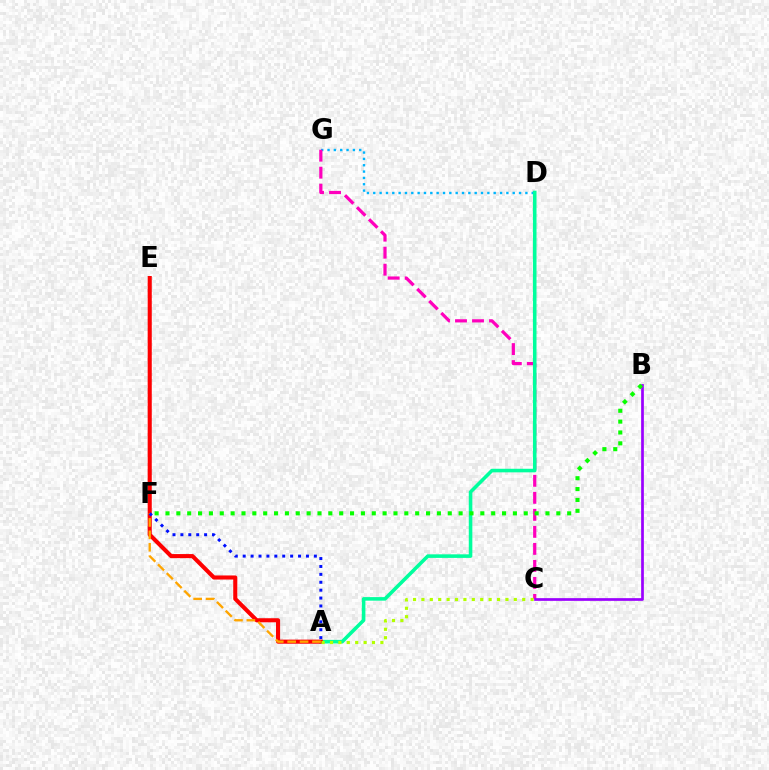{('D', 'G'): [{'color': '#00b5ff', 'line_style': 'dotted', 'thickness': 1.72}], ('C', 'G'): [{'color': '#ff00bd', 'line_style': 'dashed', 'thickness': 2.31}], ('A', 'D'): [{'color': '#00ff9d', 'line_style': 'solid', 'thickness': 2.57}], ('B', 'C'): [{'color': '#9b00ff', 'line_style': 'solid', 'thickness': 1.95}], ('A', 'E'): [{'color': '#ff0000', 'line_style': 'solid', 'thickness': 2.94}], ('A', 'F'): [{'color': '#ffa500', 'line_style': 'dashed', 'thickness': 1.69}, {'color': '#0010ff', 'line_style': 'dotted', 'thickness': 2.15}], ('A', 'C'): [{'color': '#b3ff00', 'line_style': 'dotted', 'thickness': 2.28}], ('B', 'F'): [{'color': '#08ff00', 'line_style': 'dotted', 'thickness': 2.95}]}